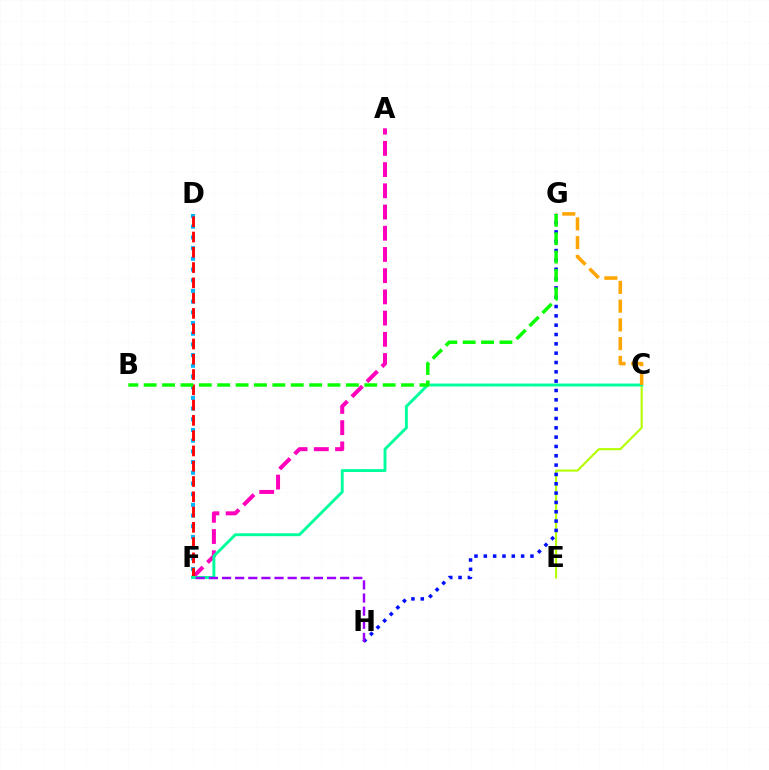{('A', 'F'): [{'color': '#ff00bd', 'line_style': 'dashed', 'thickness': 2.88}], ('D', 'F'): [{'color': '#00b5ff', 'line_style': 'dotted', 'thickness': 2.91}, {'color': '#ff0000', 'line_style': 'dashed', 'thickness': 2.08}], ('C', 'E'): [{'color': '#b3ff00', 'line_style': 'solid', 'thickness': 1.51}], ('G', 'H'): [{'color': '#0010ff', 'line_style': 'dotted', 'thickness': 2.53}], ('C', 'F'): [{'color': '#00ff9d', 'line_style': 'solid', 'thickness': 2.09}], ('F', 'H'): [{'color': '#9b00ff', 'line_style': 'dashed', 'thickness': 1.78}], ('C', 'G'): [{'color': '#ffa500', 'line_style': 'dashed', 'thickness': 2.55}], ('B', 'G'): [{'color': '#08ff00', 'line_style': 'dashed', 'thickness': 2.5}]}